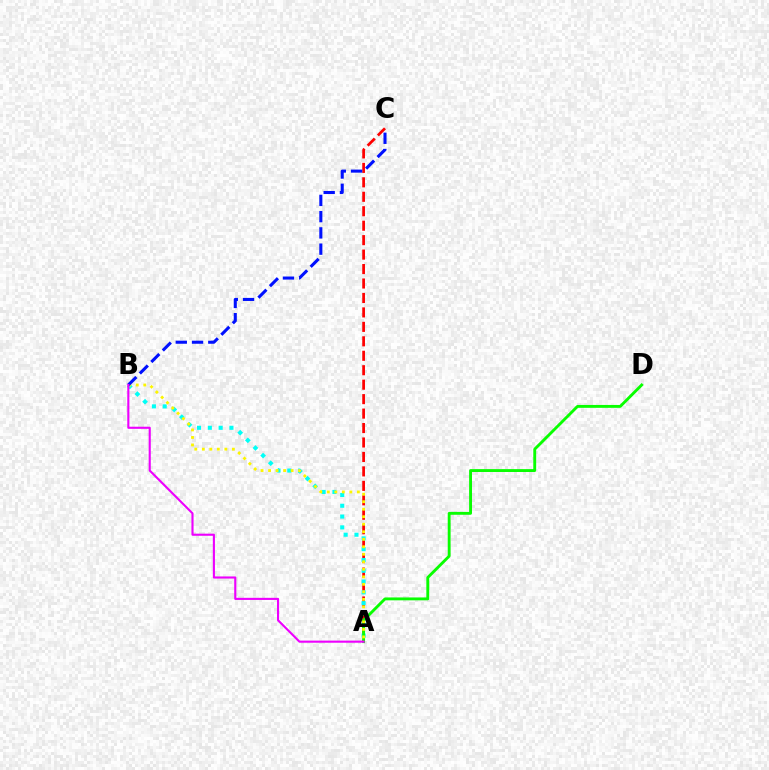{('A', 'C'): [{'color': '#ff0000', 'line_style': 'dashed', 'thickness': 1.96}], ('A', 'B'): [{'color': '#00fff6', 'line_style': 'dotted', 'thickness': 2.93}, {'color': '#fcf500', 'line_style': 'dotted', 'thickness': 2.04}, {'color': '#ee00ff', 'line_style': 'solid', 'thickness': 1.52}], ('A', 'D'): [{'color': '#08ff00', 'line_style': 'solid', 'thickness': 2.07}], ('B', 'C'): [{'color': '#0010ff', 'line_style': 'dashed', 'thickness': 2.21}]}